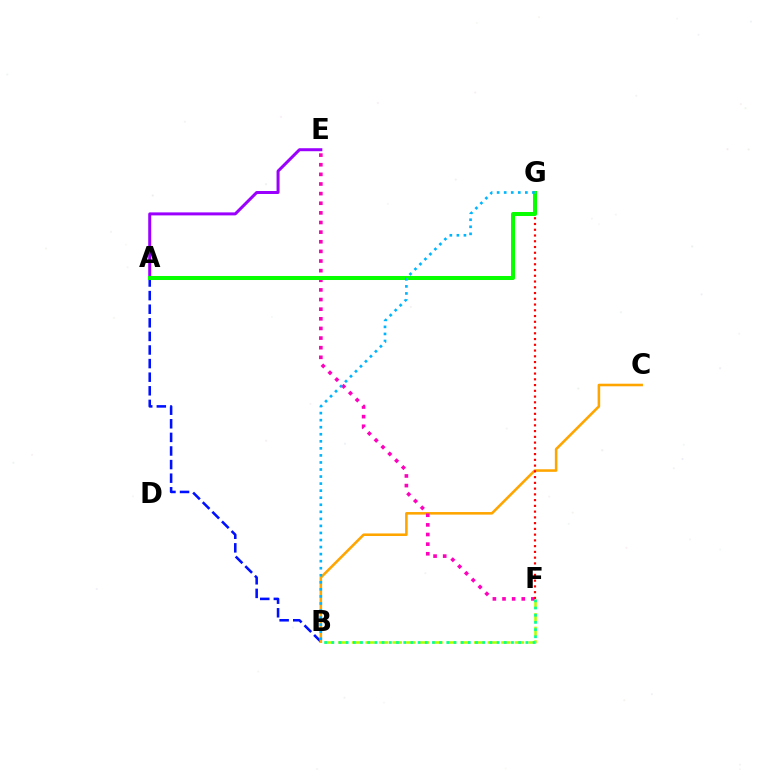{('B', 'F'): [{'color': '#b3ff00', 'line_style': 'dashed', 'thickness': 1.84}, {'color': '#00ff9d', 'line_style': 'dotted', 'thickness': 1.95}], ('A', 'B'): [{'color': '#0010ff', 'line_style': 'dashed', 'thickness': 1.85}], ('B', 'C'): [{'color': '#ffa500', 'line_style': 'solid', 'thickness': 1.85}], ('E', 'F'): [{'color': '#ff00bd', 'line_style': 'dotted', 'thickness': 2.62}], ('A', 'E'): [{'color': '#9b00ff', 'line_style': 'solid', 'thickness': 2.16}], ('F', 'G'): [{'color': '#ff0000', 'line_style': 'dotted', 'thickness': 1.56}], ('A', 'G'): [{'color': '#08ff00', 'line_style': 'solid', 'thickness': 2.9}], ('B', 'G'): [{'color': '#00b5ff', 'line_style': 'dotted', 'thickness': 1.92}]}